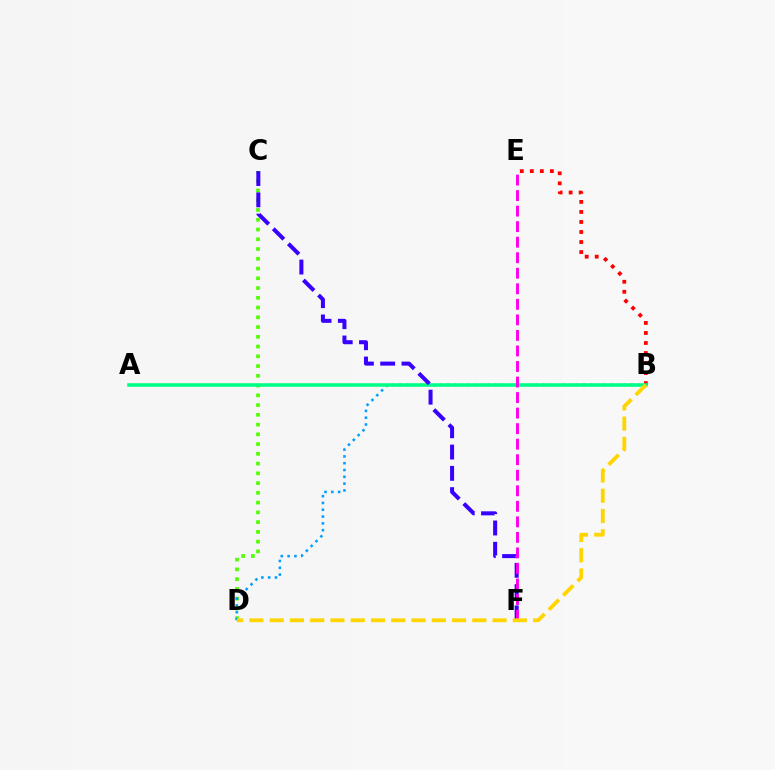{('C', 'D'): [{'color': '#4fff00', 'line_style': 'dotted', 'thickness': 2.65}], ('B', 'D'): [{'color': '#009eff', 'line_style': 'dotted', 'thickness': 1.85}, {'color': '#ffd500', 'line_style': 'dashed', 'thickness': 2.75}], ('B', 'E'): [{'color': '#ff0000', 'line_style': 'dotted', 'thickness': 2.72}], ('A', 'B'): [{'color': '#00ff86', 'line_style': 'solid', 'thickness': 2.56}], ('C', 'F'): [{'color': '#3700ff', 'line_style': 'dashed', 'thickness': 2.89}], ('E', 'F'): [{'color': '#ff00ed', 'line_style': 'dashed', 'thickness': 2.11}]}